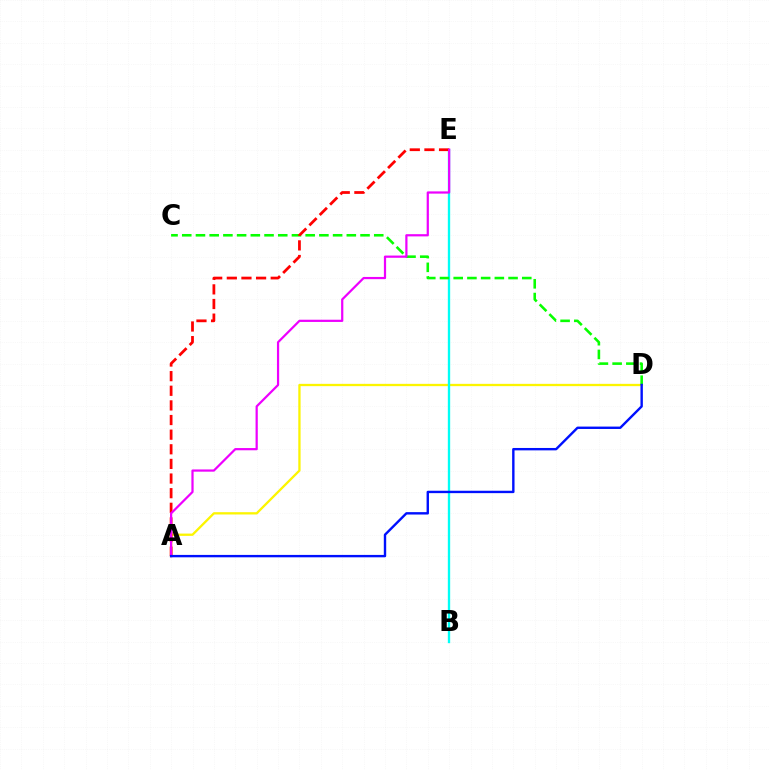{('A', 'D'): [{'color': '#fcf500', 'line_style': 'solid', 'thickness': 1.65}, {'color': '#0010ff', 'line_style': 'solid', 'thickness': 1.72}], ('B', 'E'): [{'color': '#00fff6', 'line_style': 'solid', 'thickness': 1.69}], ('C', 'D'): [{'color': '#08ff00', 'line_style': 'dashed', 'thickness': 1.86}], ('A', 'E'): [{'color': '#ff0000', 'line_style': 'dashed', 'thickness': 1.99}, {'color': '#ee00ff', 'line_style': 'solid', 'thickness': 1.6}]}